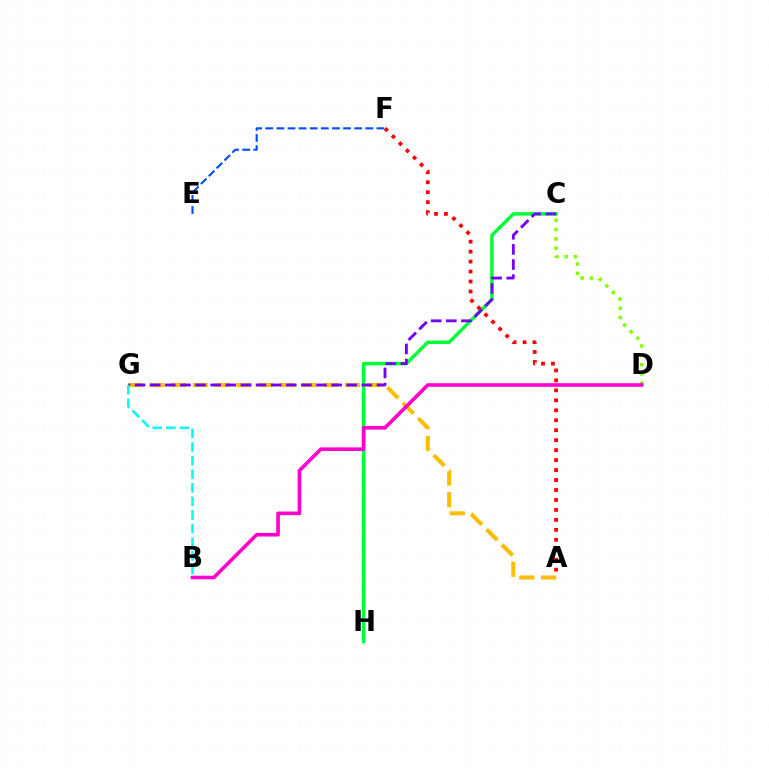{('C', 'H'): [{'color': '#00ff39', 'line_style': 'solid', 'thickness': 2.48}], ('A', 'G'): [{'color': '#ffbd00', 'line_style': 'dashed', 'thickness': 2.95}], ('A', 'F'): [{'color': '#ff0000', 'line_style': 'dotted', 'thickness': 2.71}], ('C', 'G'): [{'color': '#7200ff', 'line_style': 'dashed', 'thickness': 2.05}], ('C', 'D'): [{'color': '#84ff00', 'line_style': 'dotted', 'thickness': 2.53}], ('B', 'D'): [{'color': '#ff00cf', 'line_style': 'solid', 'thickness': 2.6}], ('E', 'F'): [{'color': '#004bff', 'line_style': 'dashed', 'thickness': 1.51}], ('B', 'G'): [{'color': '#00fff6', 'line_style': 'dashed', 'thickness': 1.85}]}